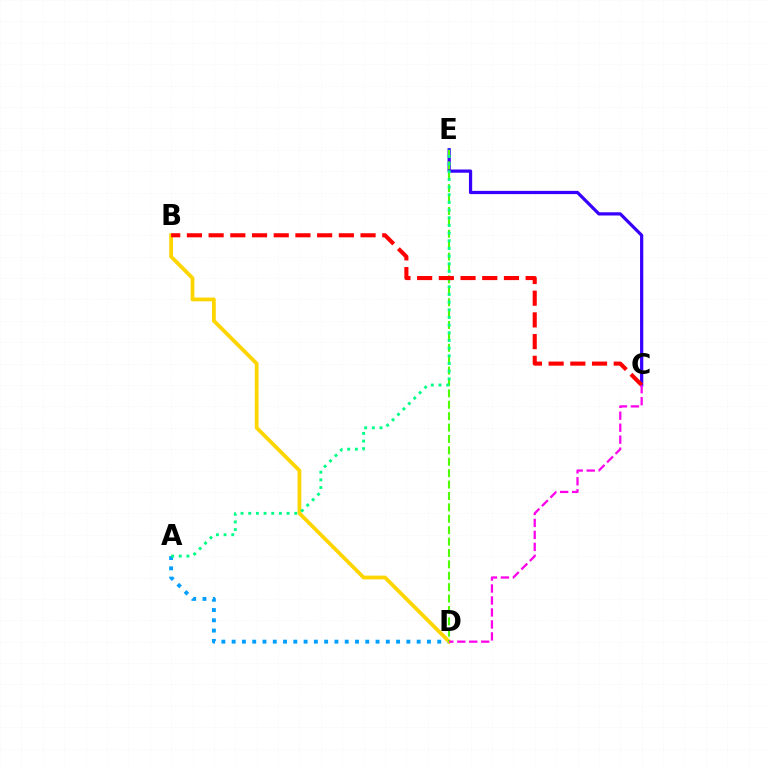{('A', 'D'): [{'color': '#009eff', 'line_style': 'dotted', 'thickness': 2.79}], ('C', 'E'): [{'color': '#3700ff', 'line_style': 'solid', 'thickness': 2.33}], ('B', 'D'): [{'color': '#ffd500', 'line_style': 'solid', 'thickness': 2.72}], ('D', 'E'): [{'color': '#4fff00', 'line_style': 'dashed', 'thickness': 1.55}], ('A', 'E'): [{'color': '#00ff86', 'line_style': 'dotted', 'thickness': 2.08}], ('B', 'C'): [{'color': '#ff0000', 'line_style': 'dashed', 'thickness': 2.95}], ('C', 'D'): [{'color': '#ff00ed', 'line_style': 'dashed', 'thickness': 1.63}]}